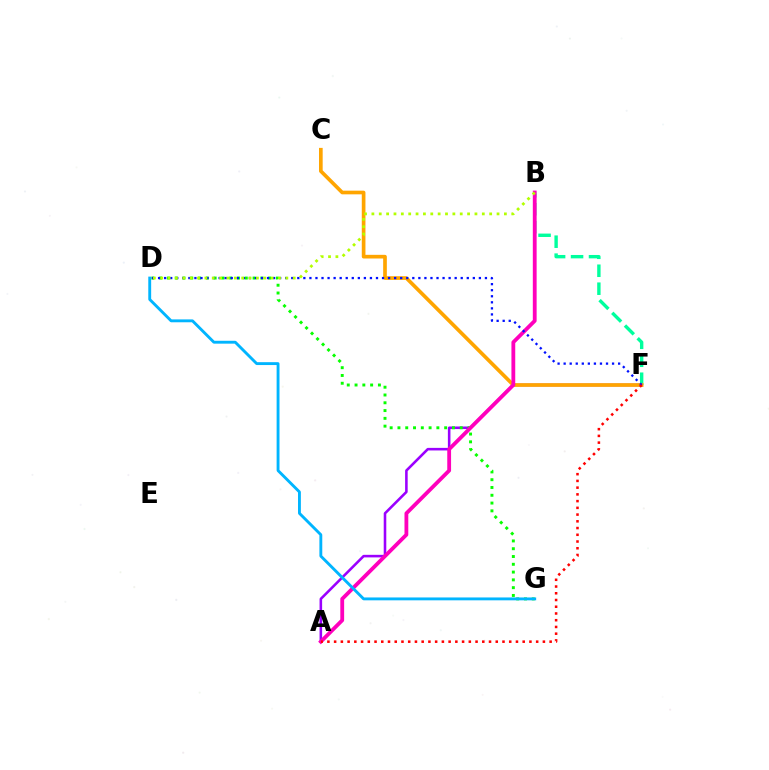{('A', 'F'): [{'color': '#9b00ff', 'line_style': 'solid', 'thickness': 1.85}, {'color': '#ff0000', 'line_style': 'dotted', 'thickness': 1.83}], ('D', 'G'): [{'color': '#08ff00', 'line_style': 'dotted', 'thickness': 2.12}, {'color': '#00b5ff', 'line_style': 'solid', 'thickness': 2.07}], ('B', 'F'): [{'color': '#00ff9d', 'line_style': 'dashed', 'thickness': 2.44}], ('C', 'F'): [{'color': '#ffa500', 'line_style': 'solid', 'thickness': 2.64}], ('A', 'B'): [{'color': '#ff00bd', 'line_style': 'solid', 'thickness': 2.74}], ('D', 'F'): [{'color': '#0010ff', 'line_style': 'dotted', 'thickness': 1.64}], ('B', 'D'): [{'color': '#b3ff00', 'line_style': 'dotted', 'thickness': 2.0}]}